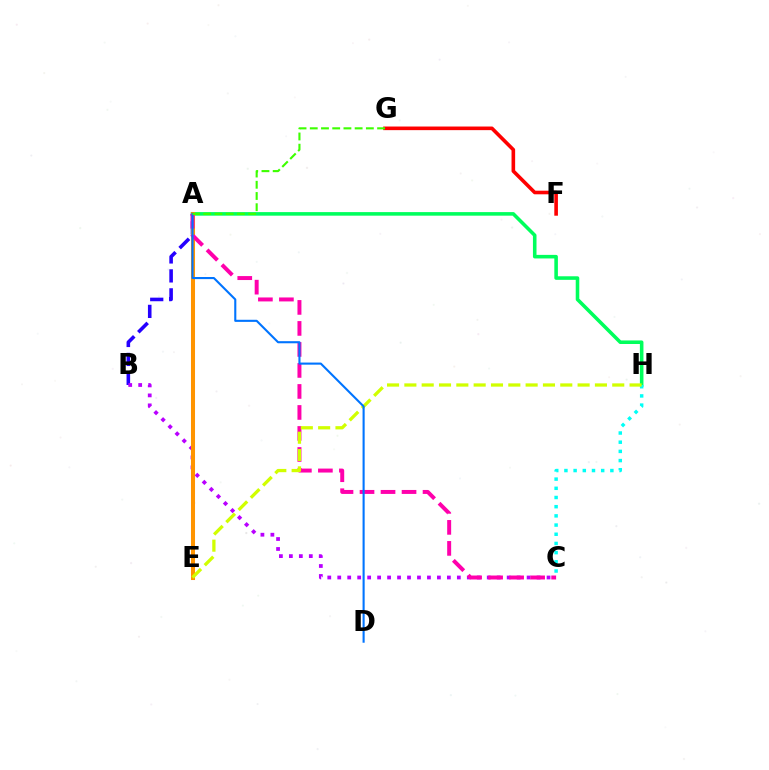{('A', 'H'): [{'color': '#00ff5c', 'line_style': 'solid', 'thickness': 2.57}], ('A', 'B'): [{'color': '#2500ff', 'line_style': 'dashed', 'thickness': 2.58}], ('C', 'H'): [{'color': '#00fff6', 'line_style': 'dotted', 'thickness': 2.5}], ('B', 'C'): [{'color': '#b900ff', 'line_style': 'dotted', 'thickness': 2.71}], ('A', 'E'): [{'color': '#ff9400', 'line_style': 'solid', 'thickness': 2.91}], ('A', 'C'): [{'color': '#ff00ac', 'line_style': 'dashed', 'thickness': 2.85}], ('E', 'H'): [{'color': '#d1ff00', 'line_style': 'dashed', 'thickness': 2.35}], ('A', 'D'): [{'color': '#0074ff', 'line_style': 'solid', 'thickness': 1.51}], ('F', 'G'): [{'color': '#ff0000', 'line_style': 'solid', 'thickness': 2.6}], ('A', 'G'): [{'color': '#3dff00', 'line_style': 'dashed', 'thickness': 1.52}]}